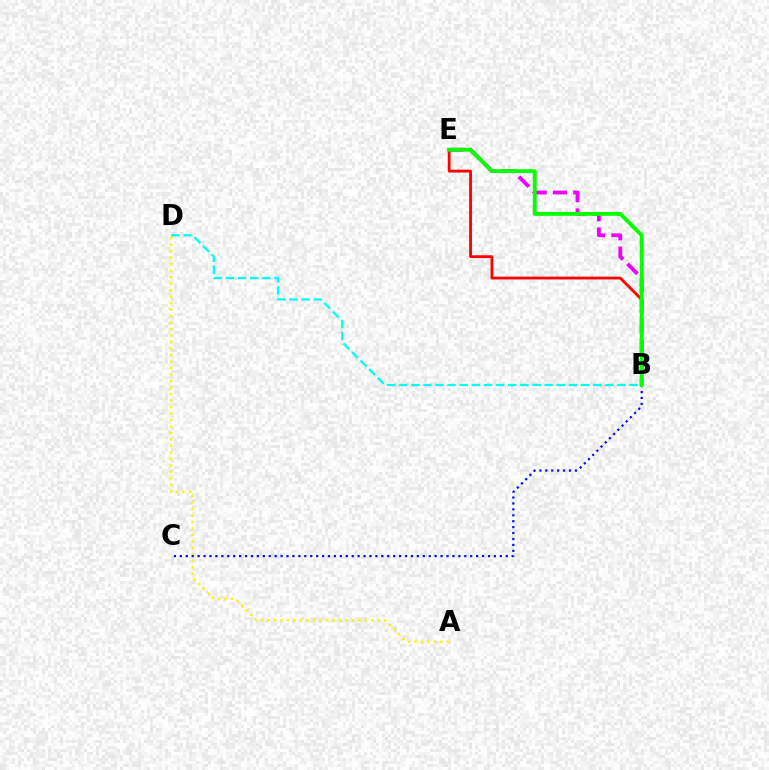{('B', 'E'): [{'color': '#ff0000', 'line_style': 'solid', 'thickness': 2.03}, {'color': '#ee00ff', 'line_style': 'dashed', 'thickness': 2.75}, {'color': '#08ff00', 'line_style': 'solid', 'thickness': 2.77}], ('B', 'D'): [{'color': '#00fff6', 'line_style': 'dashed', 'thickness': 1.65}], ('A', 'D'): [{'color': '#fcf500', 'line_style': 'dotted', 'thickness': 1.76}], ('B', 'C'): [{'color': '#0010ff', 'line_style': 'dotted', 'thickness': 1.61}]}